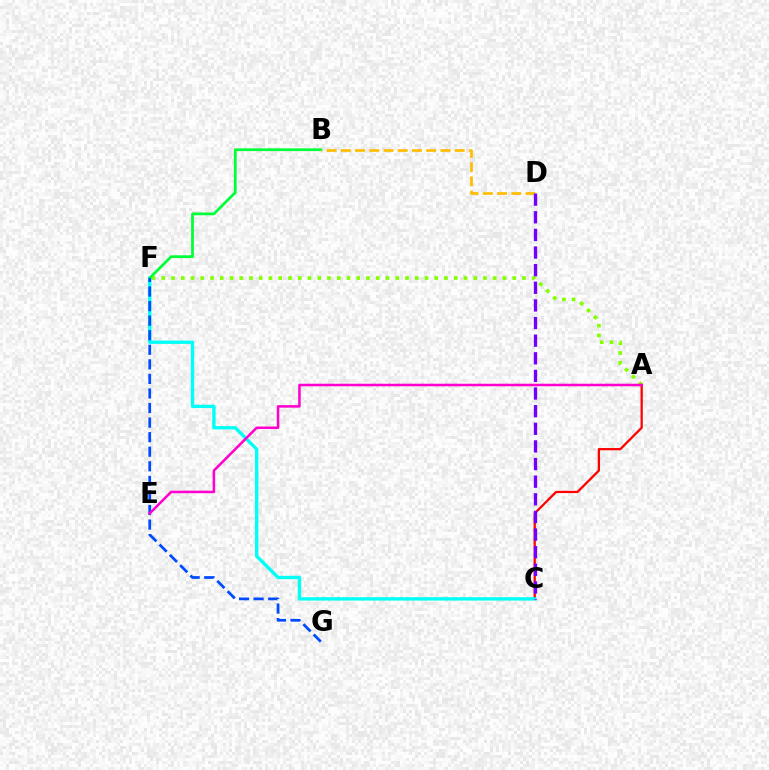{('A', 'F'): [{'color': '#84ff00', 'line_style': 'dotted', 'thickness': 2.65}], ('A', 'C'): [{'color': '#ff0000', 'line_style': 'solid', 'thickness': 1.63}], ('C', 'F'): [{'color': '#00fff6', 'line_style': 'solid', 'thickness': 2.42}], ('B', 'F'): [{'color': '#00ff39', 'line_style': 'solid', 'thickness': 1.98}], ('B', 'D'): [{'color': '#ffbd00', 'line_style': 'dashed', 'thickness': 1.93}], ('F', 'G'): [{'color': '#004bff', 'line_style': 'dashed', 'thickness': 1.98}], ('C', 'D'): [{'color': '#7200ff', 'line_style': 'dashed', 'thickness': 2.39}], ('A', 'E'): [{'color': '#ff00cf', 'line_style': 'solid', 'thickness': 1.82}]}